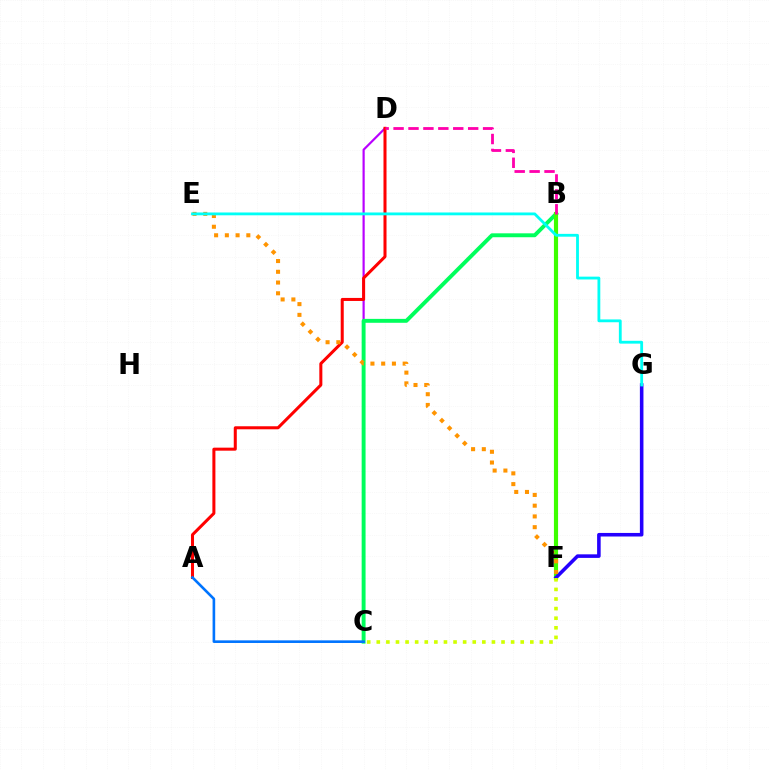{('C', 'D'): [{'color': '#b900ff', 'line_style': 'solid', 'thickness': 1.57}], ('B', 'C'): [{'color': '#00ff5c', 'line_style': 'solid', 'thickness': 2.82}], ('A', 'D'): [{'color': '#ff0000', 'line_style': 'solid', 'thickness': 2.18}], ('B', 'F'): [{'color': '#3dff00', 'line_style': 'solid', 'thickness': 2.99}], ('F', 'G'): [{'color': '#2500ff', 'line_style': 'solid', 'thickness': 2.57}], ('C', 'F'): [{'color': '#d1ff00', 'line_style': 'dotted', 'thickness': 2.61}], ('B', 'D'): [{'color': '#ff00ac', 'line_style': 'dashed', 'thickness': 2.03}], ('E', 'F'): [{'color': '#ff9400', 'line_style': 'dotted', 'thickness': 2.92}], ('E', 'G'): [{'color': '#00fff6', 'line_style': 'solid', 'thickness': 2.03}], ('A', 'C'): [{'color': '#0074ff', 'line_style': 'solid', 'thickness': 1.89}]}